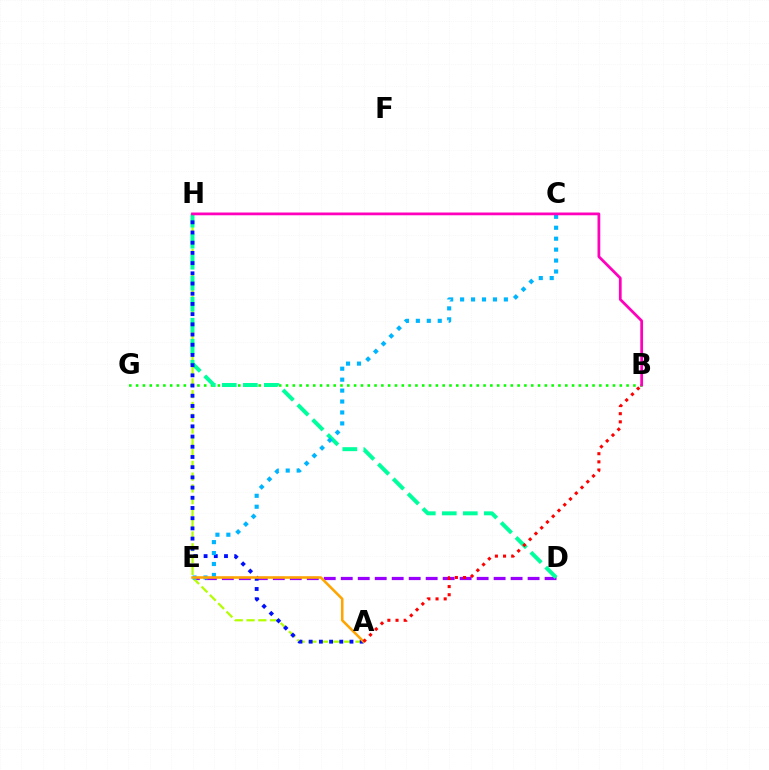{('B', 'G'): [{'color': '#08ff00', 'line_style': 'dotted', 'thickness': 1.85}], ('D', 'E'): [{'color': '#9b00ff', 'line_style': 'dashed', 'thickness': 2.31}], ('A', 'H'): [{'color': '#b3ff00', 'line_style': 'dashed', 'thickness': 1.6}, {'color': '#0010ff', 'line_style': 'dotted', 'thickness': 2.77}], ('D', 'H'): [{'color': '#00ff9d', 'line_style': 'dashed', 'thickness': 2.85}], ('C', 'E'): [{'color': '#00b5ff', 'line_style': 'dotted', 'thickness': 2.97}], ('A', 'E'): [{'color': '#ffa500', 'line_style': 'solid', 'thickness': 1.85}], ('A', 'B'): [{'color': '#ff0000', 'line_style': 'dotted', 'thickness': 2.21}], ('B', 'H'): [{'color': '#ff00bd', 'line_style': 'solid', 'thickness': 1.98}]}